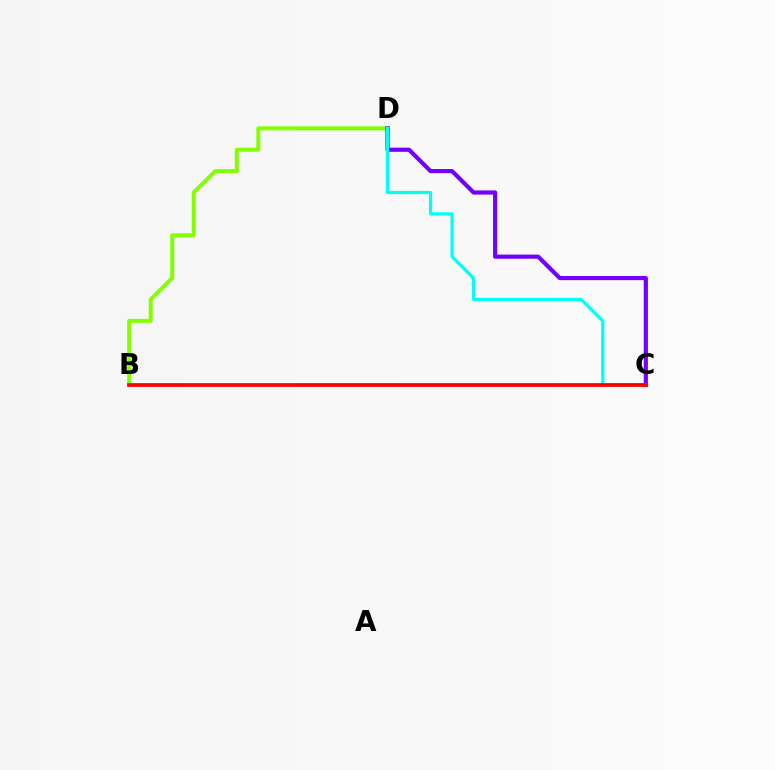{('B', 'D'): [{'color': '#84ff00', 'line_style': 'solid', 'thickness': 2.87}], ('C', 'D'): [{'color': '#7200ff', 'line_style': 'solid', 'thickness': 3.0}, {'color': '#00fff6', 'line_style': 'solid', 'thickness': 2.32}], ('B', 'C'): [{'color': '#ff0000', 'line_style': 'solid', 'thickness': 2.67}]}